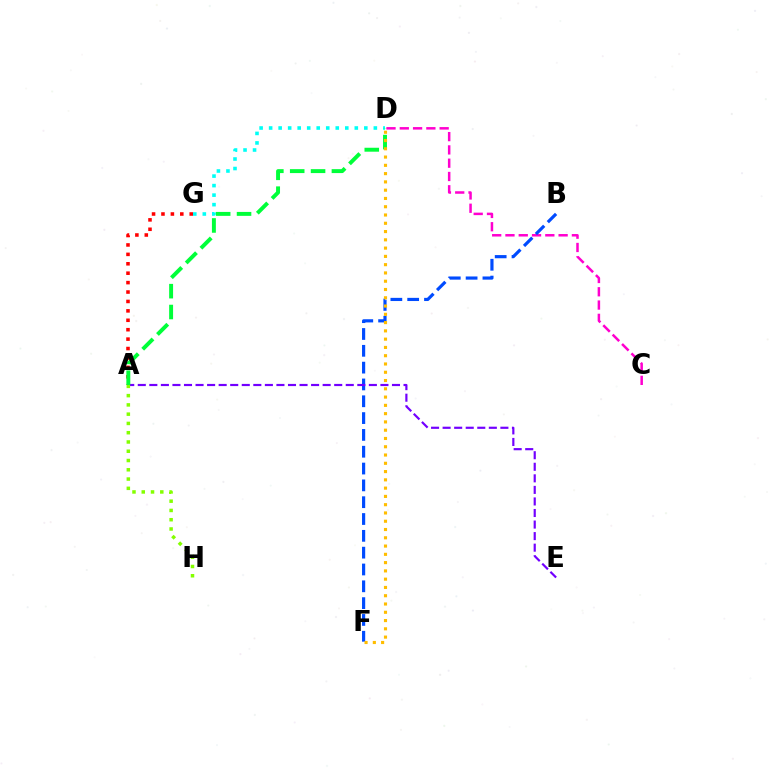{('A', 'G'): [{'color': '#ff0000', 'line_style': 'dotted', 'thickness': 2.56}], ('D', 'G'): [{'color': '#00fff6', 'line_style': 'dotted', 'thickness': 2.59}], ('C', 'D'): [{'color': '#ff00cf', 'line_style': 'dashed', 'thickness': 1.81}], ('B', 'F'): [{'color': '#004bff', 'line_style': 'dashed', 'thickness': 2.29}], ('A', 'E'): [{'color': '#7200ff', 'line_style': 'dashed', 'thickness': 1.57}], ('A', 'D'): [{'color': '#00ff39', 'line_style': 'dashed', 'thickness': 2.83}], ('A', 'H'): [{'color': '#84ff00', 'line_style': 'dotted', 'thickness': 2.52}], ('D', 'F'): [{'color': '#ffbd00', 'line_style': 'dotted', 'thickness': 2.25}]}